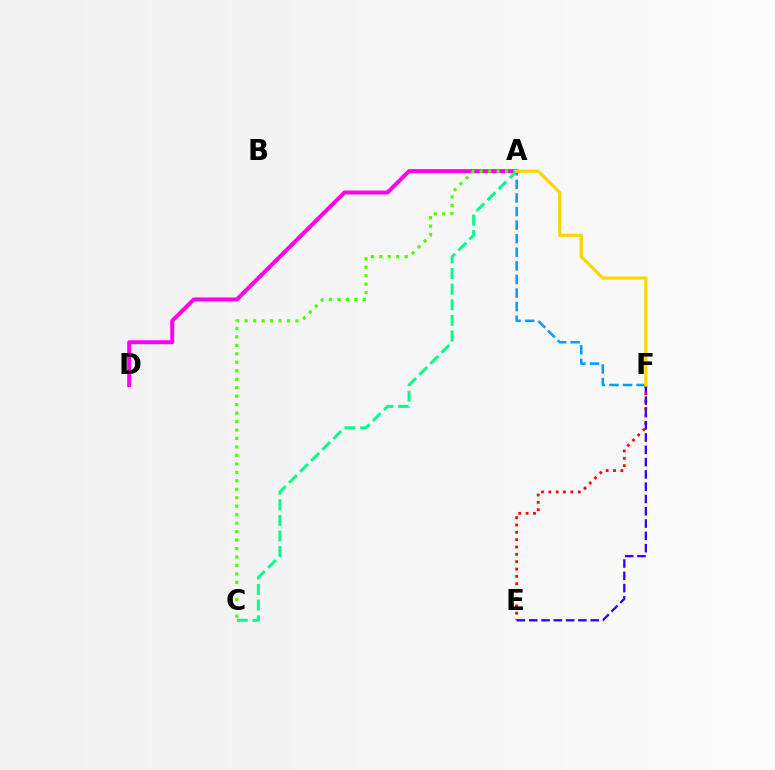{('A', 'D'): [{'color': '#ff00ed', 'line_style': 'solid', 'thickness': 2.85}], ('A', 'C'): [{'color': '#00ff86', 'line_style': 'dashed', 'thickness': 2.12}, {'color': '#4fff00', 'line_style': 'dotted', 'thickness': 2.3}], ('E', 'F'): [{'color': '#ff0000', 'line_style': 'dotted', 'thickness': 2.0}, {'color': '#3700ff', 'line_style': 'dashed', 'thickness': 1.67}], ('A', 'F'): [{'color': '#009eff', 'line_style': 'dashed', 'thickness': 1.85}, {'color': '#ffd500', 'line_style': 'solid', 'thickness': 2.29}]}